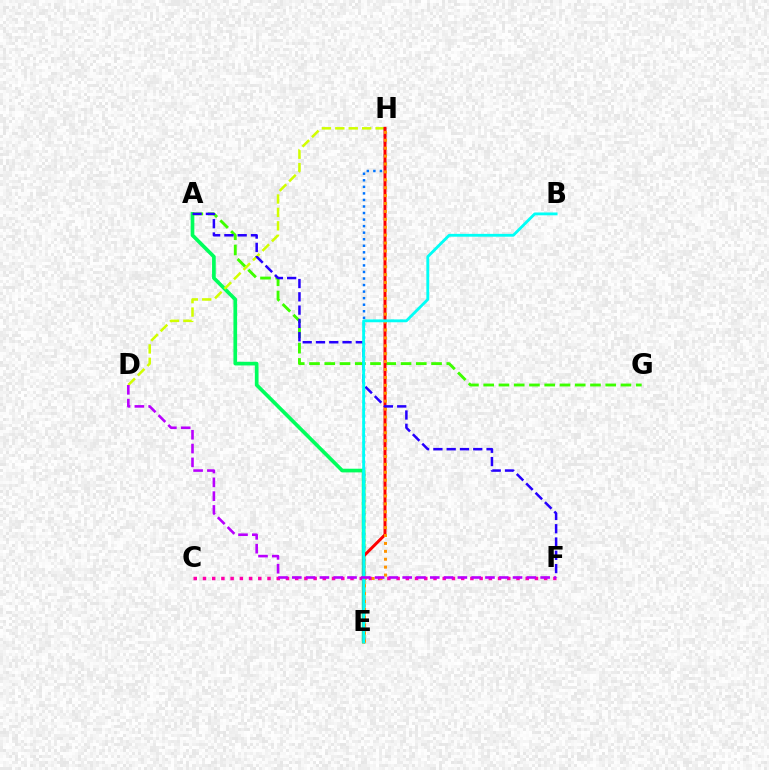{('A', 'E'): [{'color': '#00ff5c', 'line_style': 'solid', 'thickness': 2.65}], ('A', 'G'): [{'color': '#3dff00', 'line_style': 'dashed', 'thickness': 2.07}], ('D', 'H'): [{'color': '#d1ff00', 'line_style': 'dashed', 'thickness': 1.82}], ('E', 'H'): [{'color': '#0074ff', 'line_style': 'dotted', 'thickness': 1.78}, {'color': '#ff0000', 'line_style': 'solid', 'thickness': 2.14}, {'color': '#ff9400', 'line_style': 'dotted', 'thickness': 2.15}], ('C', 'F'): [{'color': '#ff00ac', 'line_style': 'dotted', 'thickness': 2.51}], ('A', 'F'): [{'color': '#2500ff', 'line_style': 'dashed', 'thickness': 1.8}], ('B', 'E'): [{'color': '#00fff6', 'line_style': 'solid', 'thickness': 2.04}], ('D', 'F'): [{'color': '#b900ff', 'line_style': 'dashed', 'thickness': 1.87}]}